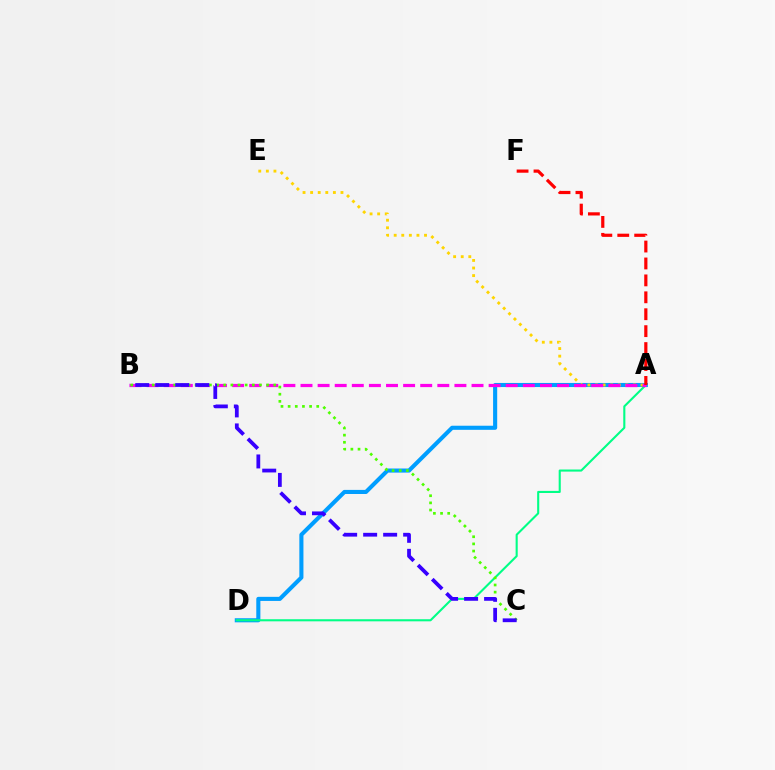{('A', 'D'): [{'color': '#009eff', 'line_style': 'solid', 'thickness': 2.95}, {'color': '#00ff86', 'line_style': 'solid', 'thickness': 1.51}], ('A', 'E'): [{'color': '#ffd500', 'line_style': 'dotted', 'thickness': 2.06}], ('A', 'B'): [{'color': '#ff00ed', 'line_style': 'dashed', 'thickness': 2.32}], ('B', 'C'): [{'color': '#4fff00', 'line_style': 'dotted', 'thickness': 1.94}, {'color': '#3700ff', 'line_style': 'dashed', 'thickness': 2.72}], ('A', 'F'): [{'color': '#ff0000', 'line_style': 'dashed', 'thickness': 2.3}]}